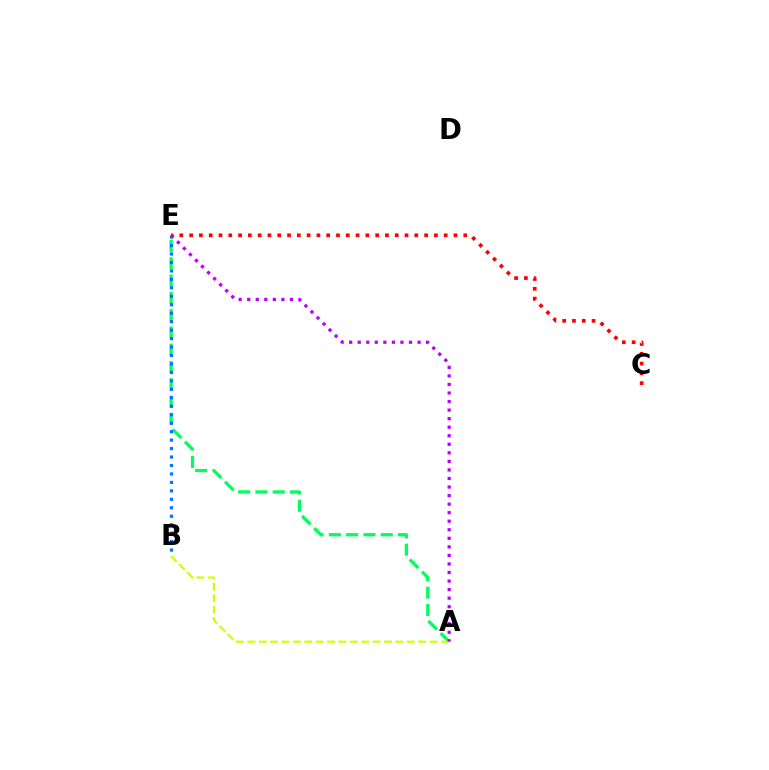{('A', 'E'): [{'color': '#00ff5c', 'line_style': 'dashed', 'thickness': 2.35}, {'color': '#b900ff', 'line_style': 'dotted', 'thickness': 2.32}], ('A', 'B'): [{'color': '#d1ff00', 'line_style': 'dashed', 'thickness': 1.55}], ('B', 'E'): [{'color': '#0074ff', 'line_style': 'dotted', 'thickness': 2.3}], ('C', 'E'): [{'color': '#ff0000', 'line_style': 'dotted', 'thickness': 2.66}]}